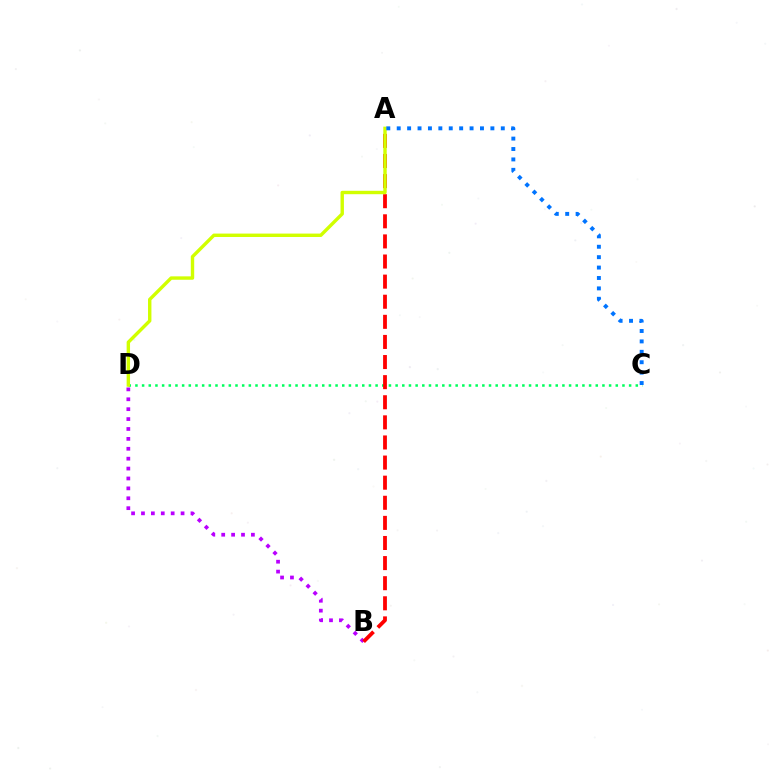{('C', 'D'): [{'color': '#00ff5c', 'line_style': 'dotted', 'thickness': 1.81}], ('B', 'D'): [{'color': '#b900ff', 'line_style': 'dotted', 'thickness': 2.69}], ('A', 'B'): [{'color': '#ff0000', 'line_style': 'dashed', 'thickness': 2.73}], ('A', 'D'): [{'color': '#d1ff00', 'line_style': 'solid', 'thickness': 2.45}], ('A', 'C'): [{'color': '#0074ff', 'line_style': 'dotted', 'thickness': 2.83}]}